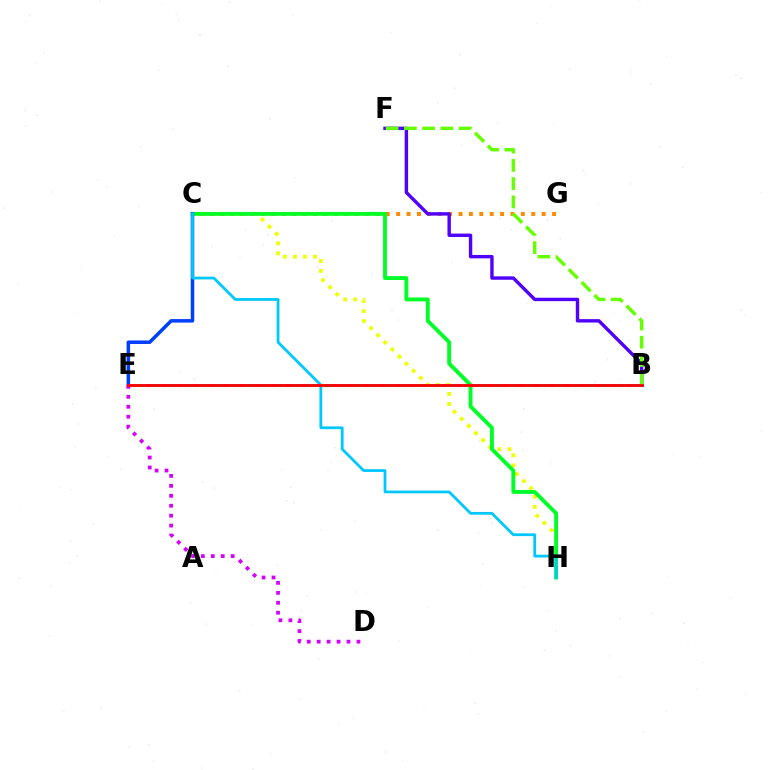{('B', 'E'): [{'color': '#ff00a0', 'line_style': 'solid', 'thickness': 1.94}, {'color': '#00ffaf', 'line_style': 'dashed', 'thickness': 2.1}, {'color': '#ff0000', 'line_style': 'solid', 'thickness': 2.0}], ('C', 'H'): [{'color': '#eeff00', 'line_style': 'dotted', 'thickness': 2.73}, {'color': '#00ff27', 'line_style': 'solid', 'thickness': 2.79}, {'color': '#00c7ff', 'line_style': 'solid', 'thickness': 1.99}], ('C', 'G'): [{'color': '#ff8800', 'line_style': 'dotted', 'thickness': 2.82}], ('B', 'F'): [{'color': '#4f00ff', 'line_style': 'solid', 'thickness': 2.44}, {'color': '#66ff00', 'line_style': 'dashed', 'thickness': 2.47}], ('C', 'E'): [{'color': '#003fff', 'line_style': 'solid', 'thickness': 2.53}], ('D', 'E'): [{'color': '#d600ff', 'line_style': 'dotted', 'thickness': 2.7}]}